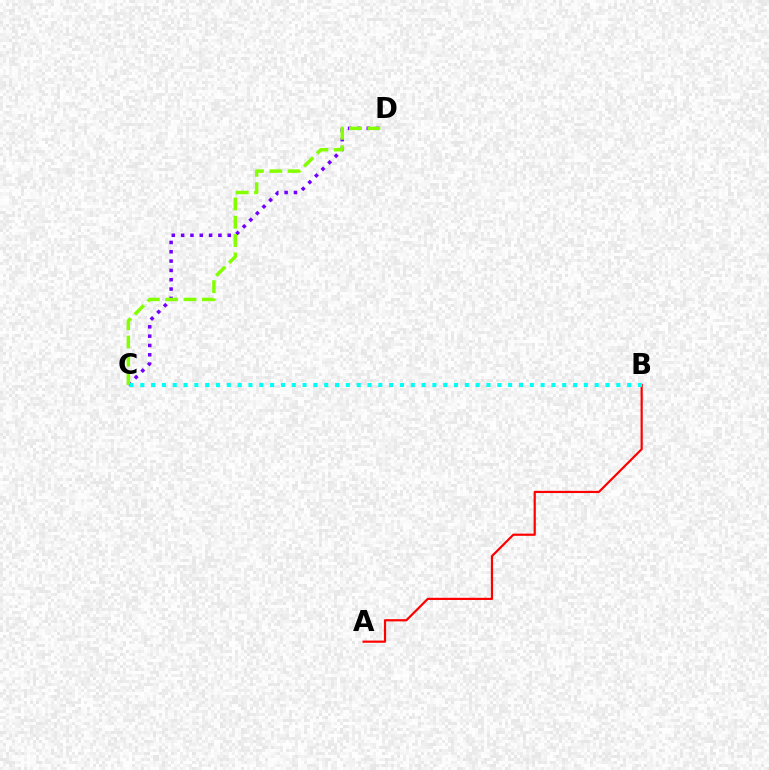{('C', 'D'): [{'color': '#7200ff', 'line_style': 'dotted', 'thickness': 2.53}, {'color': '#84ff00', 'line_style': 'dashed', 'thickness': 2.49}], ('A', 'B'): [{'color': '#ff0000', 'line_style': 'solid', 'thickness': 1.58}], ('B', 'C'): [{'color': '#00fff6', 'line_style': 'dotted', 'thickness': 2.94}]}